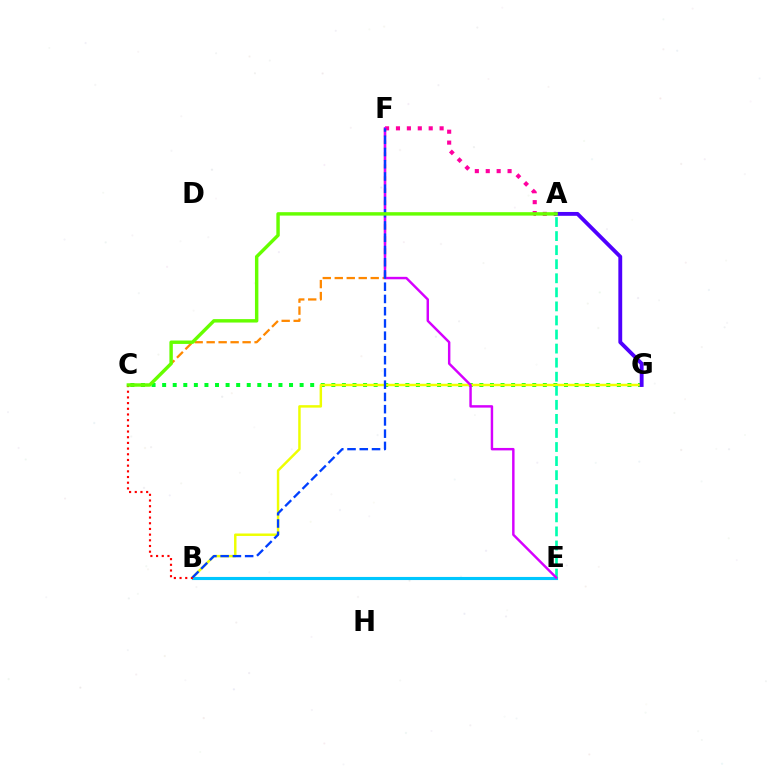{('C', 'G'): [{'color': '#00ff27', 'line_style': 'dotted', 'thickness': 2.87}], ('B', 'E'): [{'color': '#00c7ff', 'line_style': 'solid', 'thickness': 2.24}], ('C', 'F'): [{'color': '#ff8800', 'line_style': 'dashed', 'thickness': 1.63}], ('B', 'G'): [{'color': '#eeff00', 'line_style': 'solid', 'thickness': 1.77}], ('A', 'E'): [{'color': '#00ffaf', 'line_style': 'dashed', 'thickness': 1.91}], ('A', 'F'): [{'color': '#ff00a0', 'line_style': 'dotted', 'thickness': 2.96}], ('A', 'G'): [{'color': '#4f00ff', 'line_style': 'solid', 'thickness': 2.77}], ('B', 'C'): [{'color': '#ff0000', 'line_style': 'dotted', 'thickness': 1.54}], ('E', 'F'): [{'color': '#d600ff', 'line_style': 'solid', 'thickness': 1.76}], ('B', 'F'): [{'color': '#003fff', 'line_style': 'dashed', 'thickness': 1.66}], ('A', 'C'): [{'color': '#66ff00', 'line_style': 'solid', 'thickness': 2.47}]}